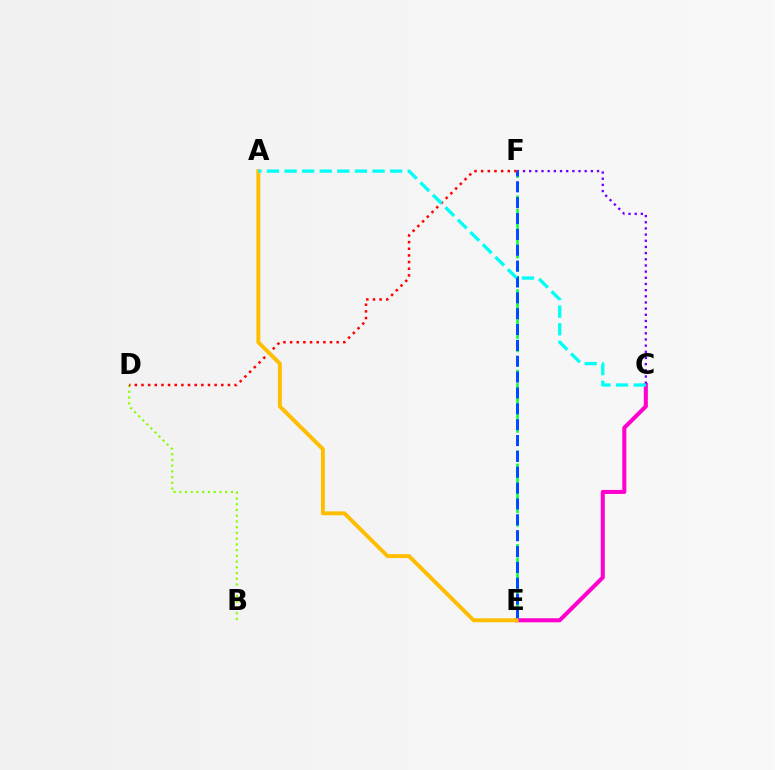{('C', 'E'): [{'color': '#ff00cf', 'line_style': 'solid', 'thickness': 2.92}], ('C', 'F'): [{'color': '#7200ff', 'line_style': 'dotted', 'thickness': 1.68}], ('E', 'F'): [{'color': '#00ff39', 'line_style': 'dashed', 'thickness': 1.82}, {'color': '#004bff', 'line_style': 'dashed', 'thickness': 2.15}], ('B', 'D'): [{'color': '#84ff00', 'line_style': 'dotted', 'thickness': 1.56}], ('D', 'F'): [{'color': '#ff0000', 'line_style': 'dotted', 'thickness': 1.81}], ('A', 'E'): [{'color': '#ffbd00', 'line_style': 'solid', 'thickness': 2.81}], ('A', 'C'): [{'color': '#00fff6', 'line_style': 'dashed', 'thickness': 2.39}]}